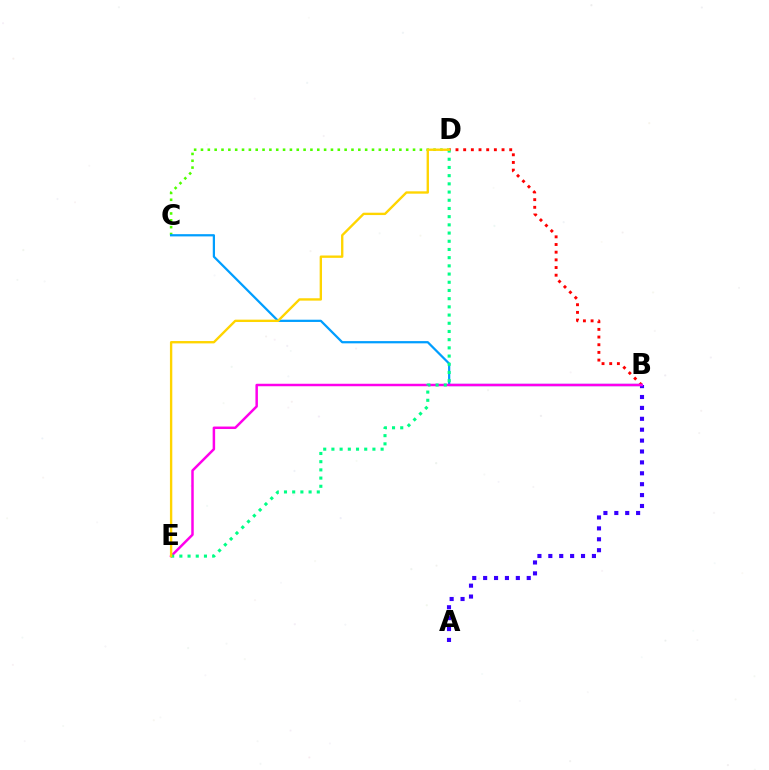{('B', 'D'): [{'color': '#ff0000', 'line_style': 'dotted', 'thickness': 2.09}], ('C', 'D'): [{'color': '#4fff00', 'line_style': 'dotted', 'thickness': 1.86}], ('A', 'B'): [{'color': '#3700ff', 'line_style': 'dotted', 'thickness': 2.96}], ('B', 'C'): [{'color': '#009eff', 'line_style': 'solid', 'thickness': 1.61}], ('B', 'E'): [{'color': '#ff00ed', 'line_style': 'solid', 'thickness': 1.79}], ('D', 'E'): [{'color': '#00ff86', 'line_style': 'dotted', 'thickness': 2.23}, {'color': '#ffd500', 'line_style': 'solid', 'thickness': 1.7}]}